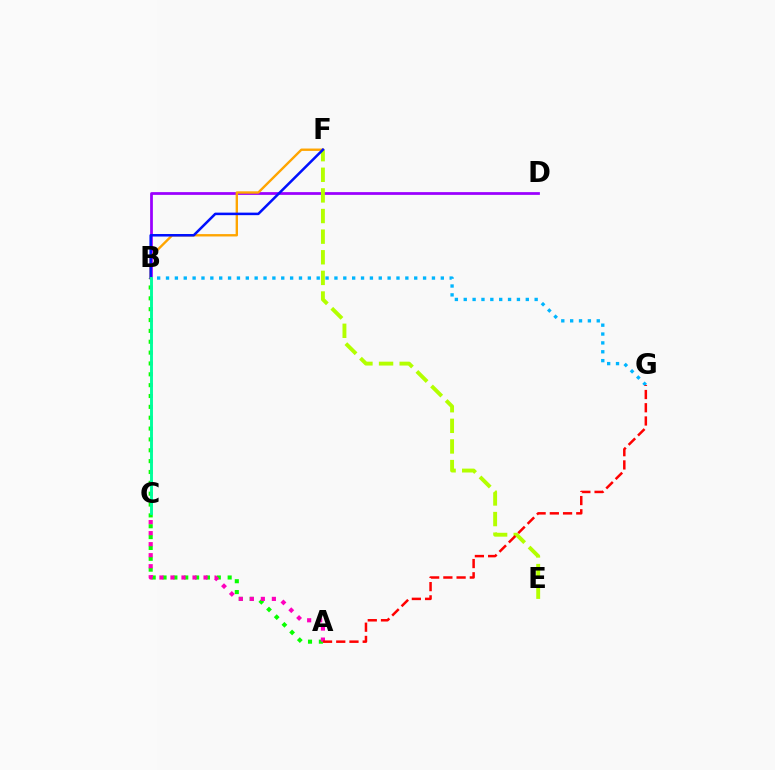{('A', 'B'): [{'color': '#08ff00', 'line_style': 'dotted', 'thickness': 2.95}], ('B', 'G'): [{'color': '#00b5ff', 'line_style': 'dotted', 'thickness': 2.41}], ('B', 'D'): [{'color': '#9b00ff', 'line_style': 'solid', 'thickness': 1.99}], ('A', 'C'): [{'color': '#ff00bd', 'line_style': 'dotted', 'thickness': 3.0}], ('B', 'F'): [{'color': '#ffa500', 'line_style': 'solid', 'thickness': 1.71}, {'color': '#0010ff', 'line_style': 'solid', 'thickness': 1.82}], ('E', 'F'): [{'color': '#b3ff00', 'line_style': 'dashed', 'thickness': 2.8}], ('B', 'C'): [{'color': '#00ff9d', 'line_style': 'solid', 'thickness': 2.09}], ('A', 'G'): [{'color': '#ff0000', 'line_style': 'dashed', 'thickness': 1.8}]}